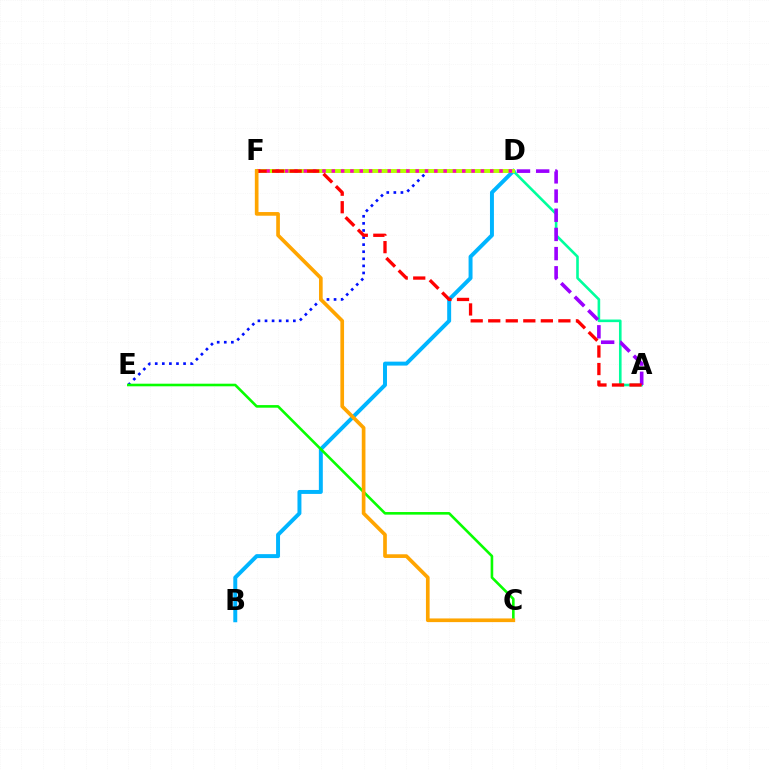{('D', 'E'): [{'color': '#0010ff', 'line_style': 'dotted', 'thickness': 1.92}], ('B', 'D'): [{'color': '#00b5ff', 'line_style': 'solid', 'thickness': 2.85}], ('A', 'D'): [{'color': '#00ff9d', 'line_style': 'solid', 'thickness': 1.88}, {'color': '#9b00ff', 'line_style': 'dashed', 'thickness': 2.61}], ('D', 'F'): [{'color': '#b3ff00', 'line_style': 'solid', 'thickness': 2.83}, {'color': '#ff00bd', 'line_style': 'dotted', 'thickness': 2.53}], ('A', 'F'): [{'color': '#ff0000', 'line_style': 'dashed', 'thickness': 2.38}], ('C', 'E'): [{'color': '#08ff00', 'line_style': 'solid', 'thickness': 1.88}], ('C', 'F'): [{'color': '#ffa500', 'line_style': 'solid', 'thickness': 2.64}]}